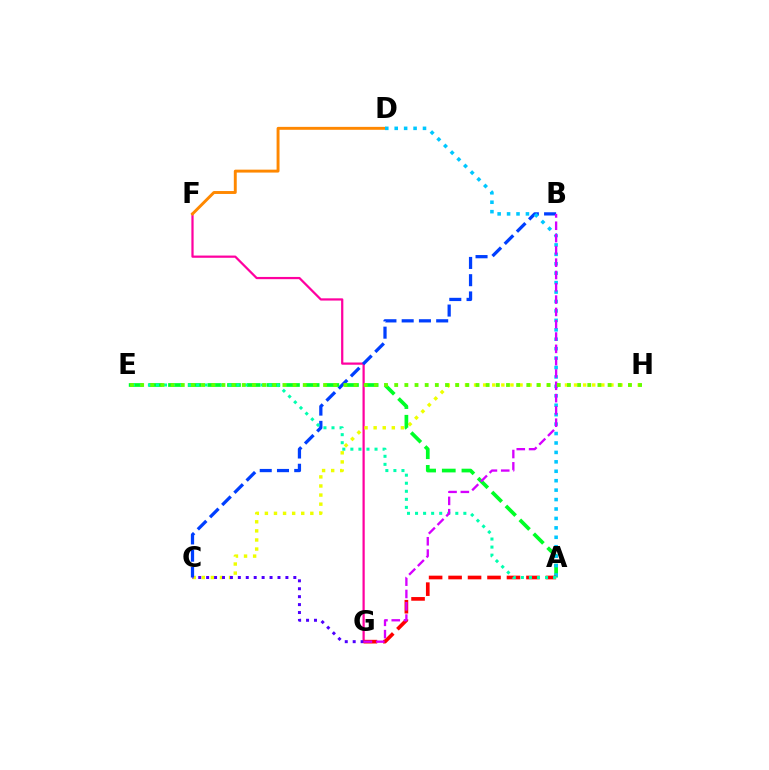{('F', 'G'): [{'color': '#ff00a0', 'line_style': 'solid', 'thickness': 1.61}], ('C', 'H'): [{'color': '#eeff00', 'line_style': 'dotted', 'thickness': 2.47}], ('B', 'C'): [{'color': '#003fff', 'line_style': 'dashed', 'thickness': 2.34}], ('D', 'F'): [{'color': '#ff8800', 'line_style': 'solid', 'thickness': 2.1}], ('A', 'E'): [{'color': '#00ff27', 'line_style': 'dashed', 'thickness': 2.67}, {'color': '#00ffaf', 'line_style': 'dotted', 'thickness': 2.19}], ('A', 'D'): [{'color': '#00c7ff', 'line_style': 'dotted', 'thickness': 2.56}], ('C', 'G'): [{'color': '#4f00ff', 'line_style': 'dotted', 'thickness': 2.15}], ('A', 'G'): [{'color': '#ff0000', 'line_style': 'dashed', 'thickness': 2.65}], ('B', 'G'): [{'color': '#d600ff', 'line_style': 'dashed', 'thickness': 1.67}], ('E', 'H'): [{'color': '#66ff00', 'line_style': 'dotted', 'thickness': 2.76}]}